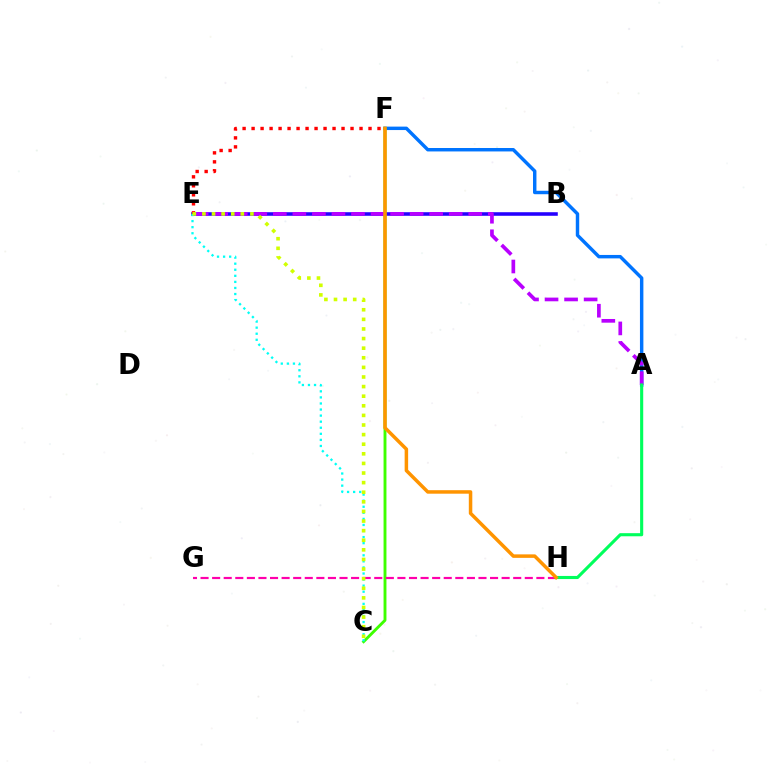{('A', 'F'): [{'color': '#0074ff', 'line_style': 'solid', 'thickness': 2.48}], ('B', 'E'): [{'color': '#2500ff', 'line_style': 'solid', 'thickness': 2.57}], ('C', 'F'): [{'color': '#3dff00', 'line_style': 'solid', 'thickness': 2.08}], ('A', 'E'): [{'color': '#b900ff', 'line_style': 'dashed', 'thickness': 2.65}], ('E', 'F'): [{'color': '#ff0000', 'line_style': 'dotted', 'thickness': 2.44}], ('G', 'H'): [{'color': '#ff00ac', 'line_style': 'dashed', 'thickness': 1.57}], ('A', 'H'): [{'color': '#00ff5c', 'line_style': 'solid', 'thickness': 2.24}], ('F', 'H'): [{'color': '#ff9400', 'line_style': 'solid', 'thickness': 2.52}], ('C', 'E'): [{'color': '#00fff6', 'line_style': 'dotted', 'thickness': 1.65}, {'color': '#d1ff00', 'line_style': 'dotted', 'thickness': 2.61}]}